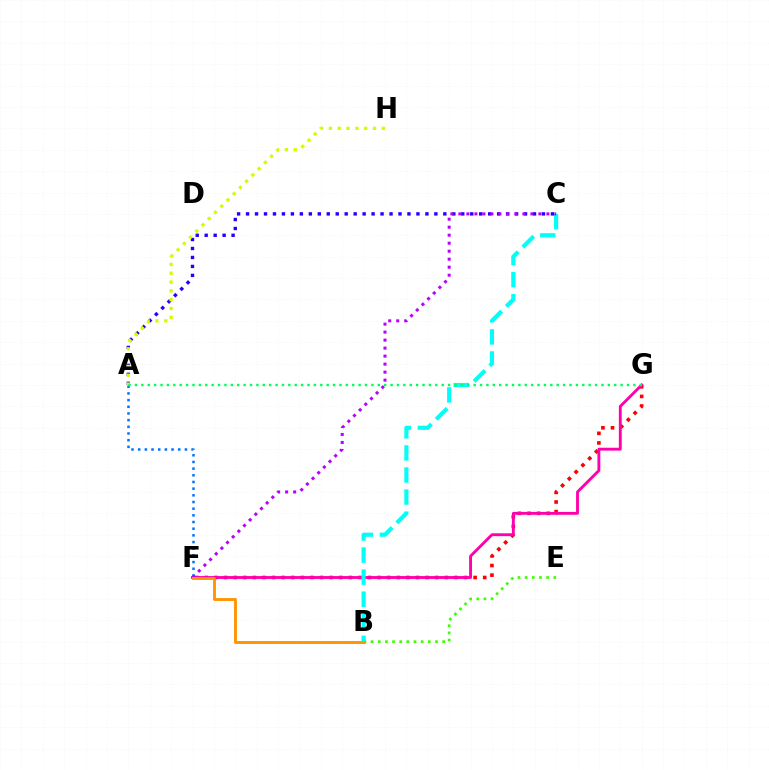{('A', 'C'): [{'color': '#2500ff', 'line_style': 'dotted', 'thickness': 2.44}], ('F', 'G'): [{'color': '#ff0000', 'line_style': 'dotted', 'thickness': 2.61}, {'color': '#ff00ac', 'line_style': 'solid', 'thickness': 2.07}], ('A', 'F'): [{'color': '#0074ff', 'line_style': 'dotted', 'thickness': 1.81}], ('A', 'H'): [{'color': '#d1ff00', 'line_style': 'dotted', 'thickness': 2.39}], ('B', 'E'): [{'color': '#3dff00', 'line_style': 'dotted', 'thickness': 1.94}], ('B', 'C'): [{'color': '#00fff6', 'line_style': 'dashed', 'thickness': 3.0}], ('C', 'F'): [{'color': '#b900ff', 'line_style': 'dotted', 'thickness': 2.17}], ('B', 'F'): [{'color': '#ff9400', 'line_style': 'solid', 'thickness': 2.07}], ('A', 'G'): [{'color': '#00ff5c', 'line_style': 'dotted', 'thickness': 1.74}]}